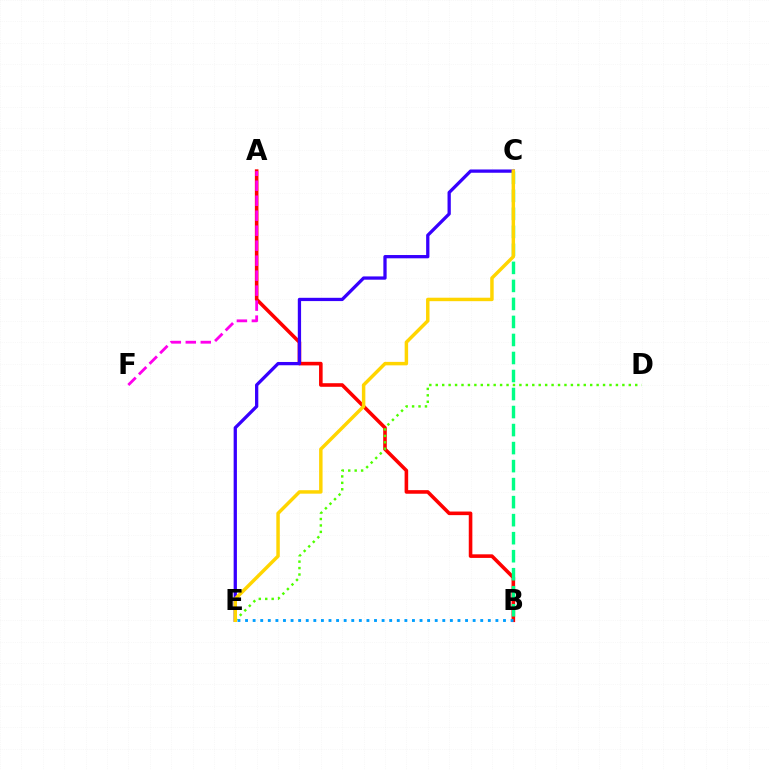{('A', 'B'): [{'color': '#ff0000', 'line_style': 'solid', 'thickness': 2.58}], ('C', 'E'): [{'color': '#3700ff', 'line_style': 'solid', 'thickness': 2.36}, {'color': '#ffd500', 'line_style': 'solid', 'thickness': 2.49}], ('B', 'C'): [{'color': '#00ff86', 'line_style': 'dashed', 'thickness': 2.45}], ('B', 'E'): [{'color': '#009eff', 'line_style': 'dotted', 'thickness': 2.06}], ('A', 'F'): [{'color': '#ff00ed', 'line_style': 'dashed', 'thickness': 2.04}], ('D', 'E'): [{'color': '#4fff00', 'line_style': 'dotted', 'thickness': 1.75}]}